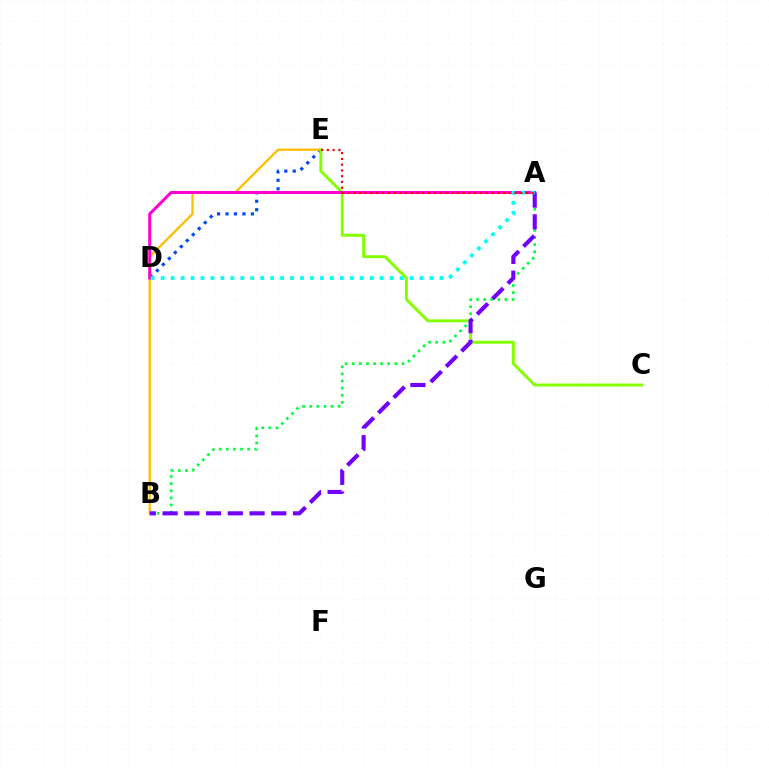{('D', 'E'): [{'color': '#004bff', 'line_style': 'dotted', 'thickness': 2.3}], ('B', 'E'): [{'color': '#ffbd00', 'line_style': 'solid', 'thickness': 1.65}], ('C', 'E'): [{'color': '#84ff00', 'line_style': 'solid', 'thickness': 2.12}], ('A', 'B'): [{'color': '#00ff39', 'line_style': 'dotted', 'thickness': 1.93}, {'color': '#7200ff', 'line_style': 'dashed', 'thickness': 2.95}], ('A', 'D'): [{'color': '#ff00cf', 'line_style': 'solid', 'thickness': 2.15}, {'color': '#00fff6', 'line_style': 'dotted', 'thickness': 2.71}], ('A', 'E'): [{'color': '#ff0000', 'line_style': 'dotted', 'thickness': 1.57}]}